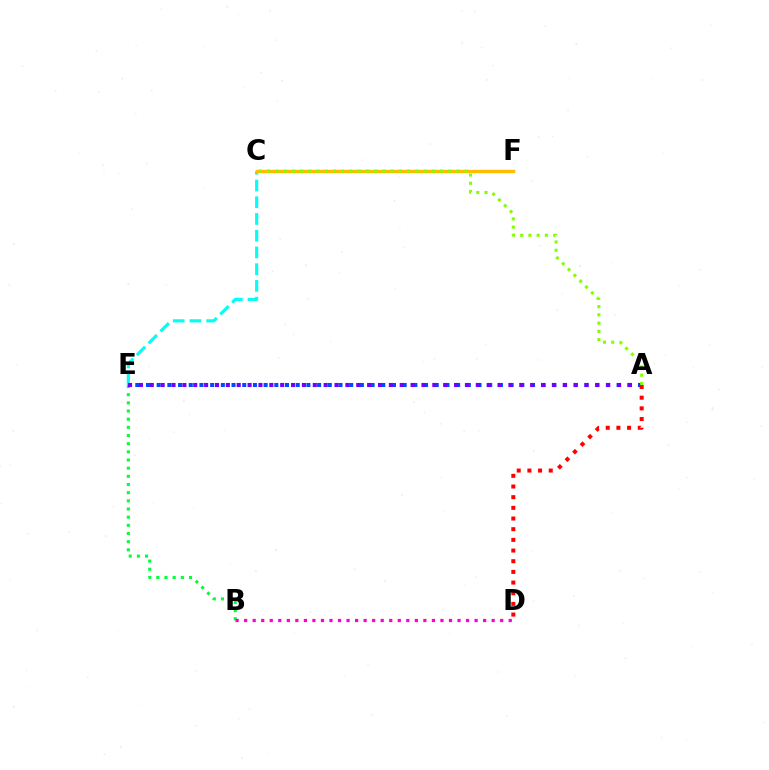{('A', 'E'): [{'color': '#004bff', 'line_style': 'dotted', 'thickness': 2.91}, {'color': '#7200ff', 'line_style': 'dotted', 'thickness': 2.95}], ('B', 'E'): [{'color': '#00ff39', 'line_style': 'dotted', 'thickness': 2.22}], ('C', 'E'): [{'color': '#00fff6', 'line_style': 'dashed', 'thickness': 2.27}], ('B', 'D'): [{'color': '#ff00cf', 'line_style': 'dotted', 'thickness': 2.32}], ('A', 'D'): [{'color': '#ff0000', 'line_style': 'dotted', 'thickness': 2.9}], ('C', 'F'): [{'color': '#ffbd00', 'line_style': 'solid', 'thickness': 2.44}], ('A', 'C'): [{'color': '#84ff00', 'line_style': 'dotted', 'thickness': 2.24}]}